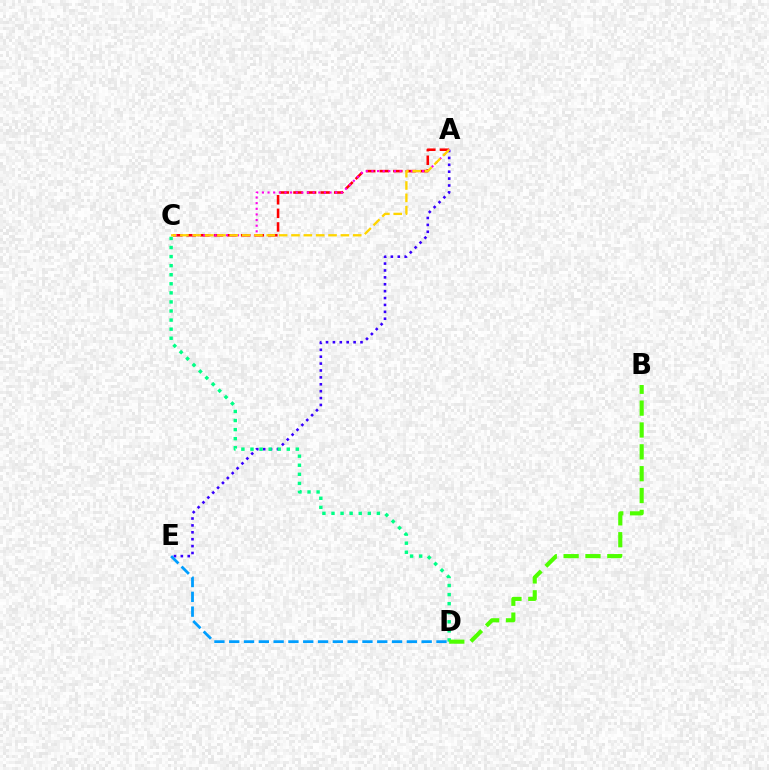{('A', 'E'): [{'color': '#3700ff', 'line_style': 'dotted', 'thickness': 1.87}], ('A', 'C'): [{'color': '#ff0000', 'line_style': 'dashed', 'thickness': 1.85}, {'color': '#ff00ed', 'line_style': 'dotted', 'thickness': 1.53}, {'color': '#ffd500', 'line_style': 'dashed', 'thickness': 1.68}], ('C', 'D'): [{'color': '#00ff86', 'line_style': 'dotted', 'thickness': 2.46}], ('D', 'E'): [{'color': '#009eff', 'line_style': 'dashed', 'thickness': 2.01}], ('B', 'D'): [{'color': '#4fff00', 'line_style': 'dashed', 'thickness': 2.97}]}